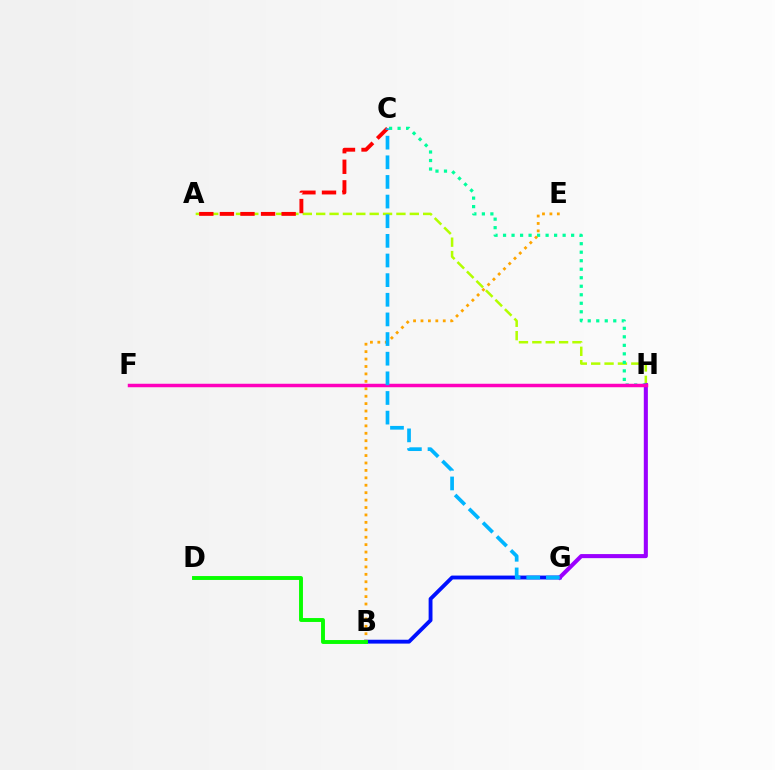{('A', 'H'): [{'color': '#b3ff00', 'line_style': 'dashed', 'thickness': 1.82}], ('A', 'C'): [{'color': '#ff0000', 'line_style': 'dashed', 'thickness': 2.8}], ('B', 'G'): [{'color': '#0010ff', 'line_style': 'solid', 'thickness': 2.78}], ('G', 'H'): [{'color': '#9b00ff', 'line_style': 'solid', 'thickness': 2.94}], ('C', 'H'): [{'color': '#00ff9d', 'line_style': 'dotted', 'thickness': 2.31}], ('B', 'E'): [{'color': '#ffa500', 'line_style': 'dotted', 'thickness': 2.02}], ('F', 'H'): [{'color': '#ff00bd', 'line_style': 'solid', 'thickness': 2.5}], ('B', 'D'): [{'color': '#08ff00', 'line_style': 'solid', 'thickness': 2.81}], ('C', 'G'): [{'color': '#00b5ff', 'line_style': 'dashed', 'thickness': 2.67}]}